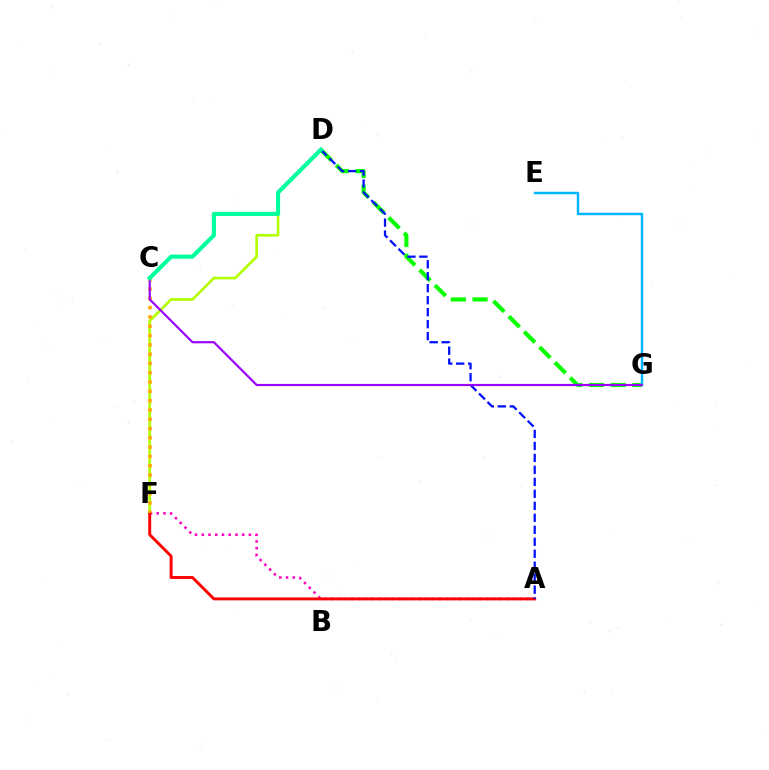{('A', 'F'): [{'color': '#ff00bd', 'line_style': 'dotted', 'thickness': 1.83}, {'color': '#ff0000', 'line_style': 'solid', 'thickness': 2.1}], ('D', 'G'): [{'color': '#08ff00', 'line_style': 'dashed', 'thickness': 2.95}], ('D', 'F'): [{'color': '#b3ff00', 'line_style': 'solid', 'thickness': 1.94}], ('C', 'F'): [{'color': '#ffa500', 'line_style': 'dotted', 'thickness': 2.53}], ('E', 'G'): [{'color': '#00b5ff', 'line_style': 'solid', 'thickness': 1.76}], ('A', 'D'): [{'color': '#0010ff', 'line_style': 'dashed', 'thickness': 1.63}], ('C', 'G'): [{'color': '#9b00ff', 'line_style': 'solid', 'thickness': 1.56}], ('C', 'D'): [{'color': '#00ff9d', 'line_style': 'solid', 'thickness': 2.97}]}